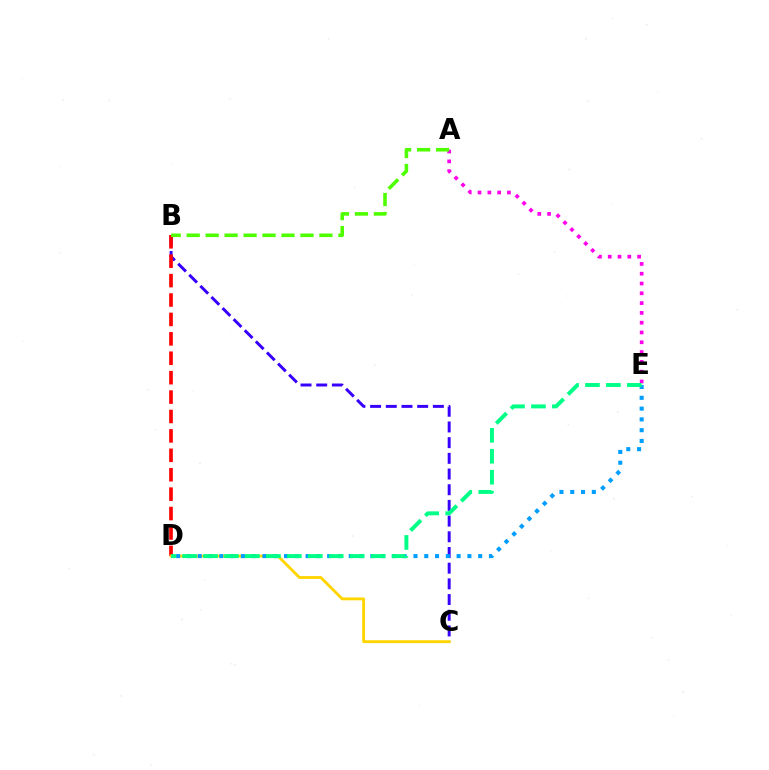{('B', 'C'): [{'color': '#3700ff', 'line_style': 'dashed', 'thickness': 2.13}], ('B', 'D'): [{'color': '#ff0000', 'line_style': 'dashed', 'thickness': 2.64}], ('C', 'D'): [{'color': '#ffd500', 'line_style': 'solid', 'thickness': 2.05}], ('A', 'E'): [{'color': '#ff00ed', 'line_style': 'dotted', 'thickness': 2.66}], ('D', 'E'): [{'color': '#009eff', 'line_style': 'dotted', 'thickness': 2.93}, {'color': '#00ff86', 'line_style': 'dashed', 'thickness': 2.85}], ('A', 'B'): [{'color': '#4fff00', 'line_style': 'dashed', 'thickness': 2.58}]}